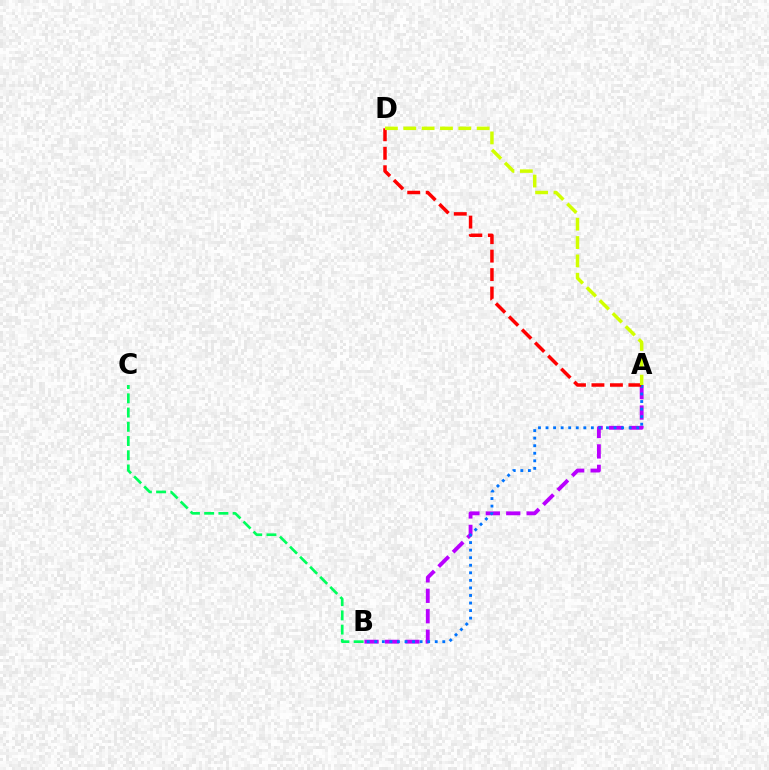{('A', 'B'): [{'color': '#b900ff', 'line_style': 'dashed', 'thickness': 2.77}, {'color': '#0074ff', 'line_style': 'dotted', 'thickness': 2.05}], ('A', 'D'): [{'color': '#ff0000', 'line_style': 'dashed', 'thickness': 2.51}, {'color': '#d1ff00', 'line_style': 'dashed', 'thickness': 2.49}], ('B', 'C'): [{'color': '#00ff5c', 'line_style': 'dashed', 'thickness': 1.93}]}